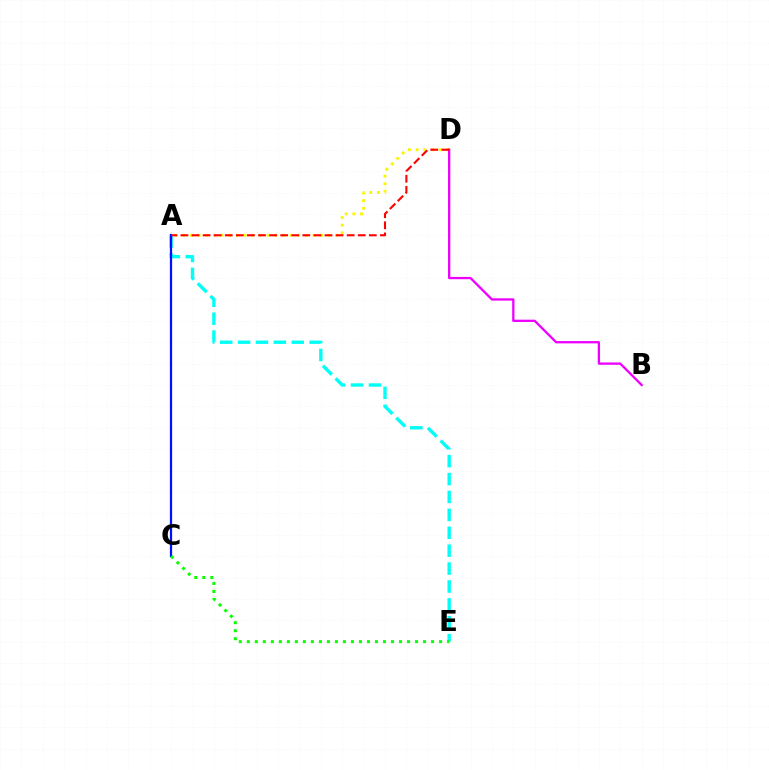{('A', 'E'): [{'color': '#00fff6', 'line_style': 'dashed', 'thickness': 2.43}], ('A', 'D'): [{'color': '#fcf500', 'line_style': 'dotted', 'thickness': 2.08}, {'color': '#ff0000', 'line_style': 'dashed', 'thickness': 1.51}], ('A', 'C'): [{'color': '#0010ff', 'line_style': 'solid', 'thickness': 1.61}], ('B', 'D'): [{'color': '#ee00ff', 'line_style': 'solid', 'thickness': 1.66}], ('C', 'E'): [{'color': '#08ff00', 'line_style': 'dotted', 'thickness': 2.18}]}